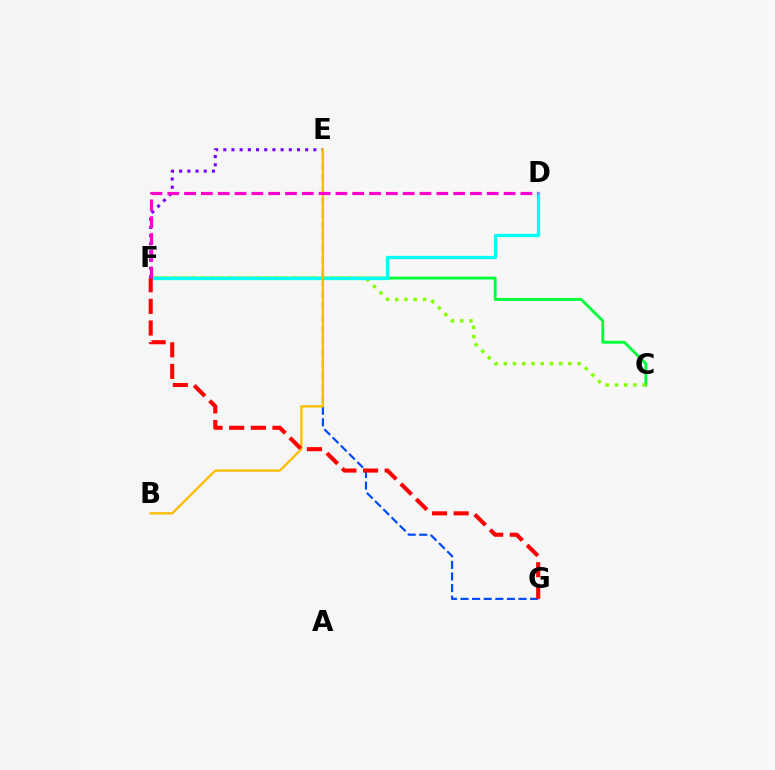{('C', 'F'): [{'color': '#00ff39', 'line_style': 'solid', 'thickness': 2.07}, {'color': '#84ff00', 'line_style': 'dotted', 'thickness': 2.51}], ('E', 'G'): [{'color': '#004bff', 'line_style': 'dashed', 'thickness': 1.58}], ('E', 'F'): [{'color': '#7200ff', 'line_style': 'dotted', 'thickness': 2.22}], ('D', 'F'): [{'color': '#00fff6', 'line_style': 'solid', 'thickness': 2.39}, {'color': '#ff00cf', 'line_style': 'dashed', 'thickness': 2.28}], ('B', 'E'): [{'color': '#ffbd00', 'line_style': 'solid', 'thickness': 1.68}], ('F', 'G'): [{'color': '#ff0000', 'line_style': 'dashed', 'thickness': 2.94}]}